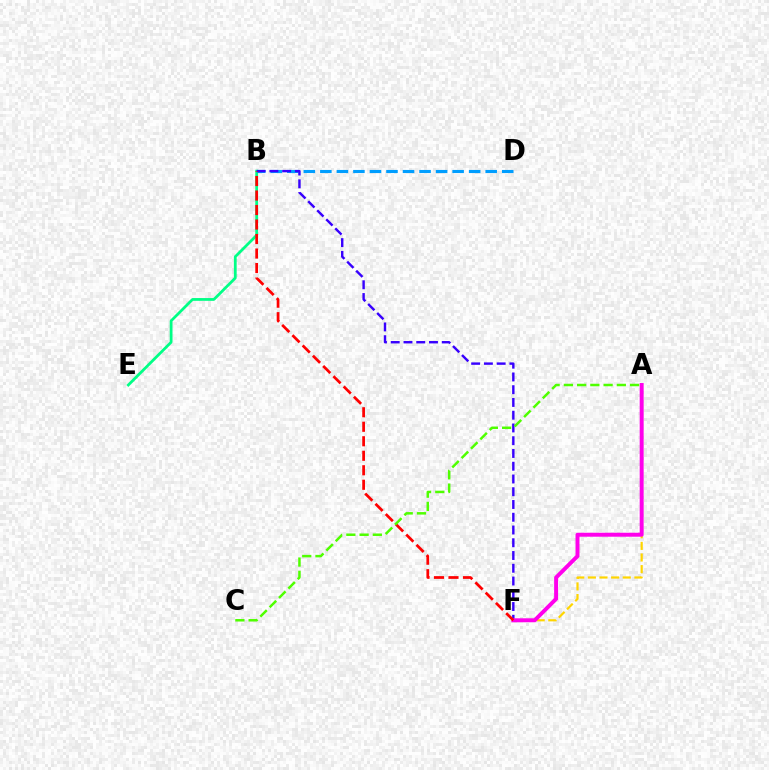{('A', 'F'): [{'color': '#ffd500', 'line_style': 'dashed', 'thickness': 1.58}, {'color': '#ff00ed', 'line_style': 'solid', 'thickness': 2.85}], ('B', 'E'): [{'color': '#00ff86', 'line_style': 'solid', 'thickness': 2.0}], ('B', 'D'): [{'color': '#009eff', 'line_style': 'dashed', 'thickness': 2.25}], ('B', 'F'): [{'color': '#3700ff', 'line_style': 'dashed', 'thickness': 1.73}, {'color': '#ff0000', 'line_style': 'dashed', 'thickness': 1.97}], ('A', 'C'): [{'color': '#4fff00', 'line_style': 'dashed', 'thickness': 1.8}]}